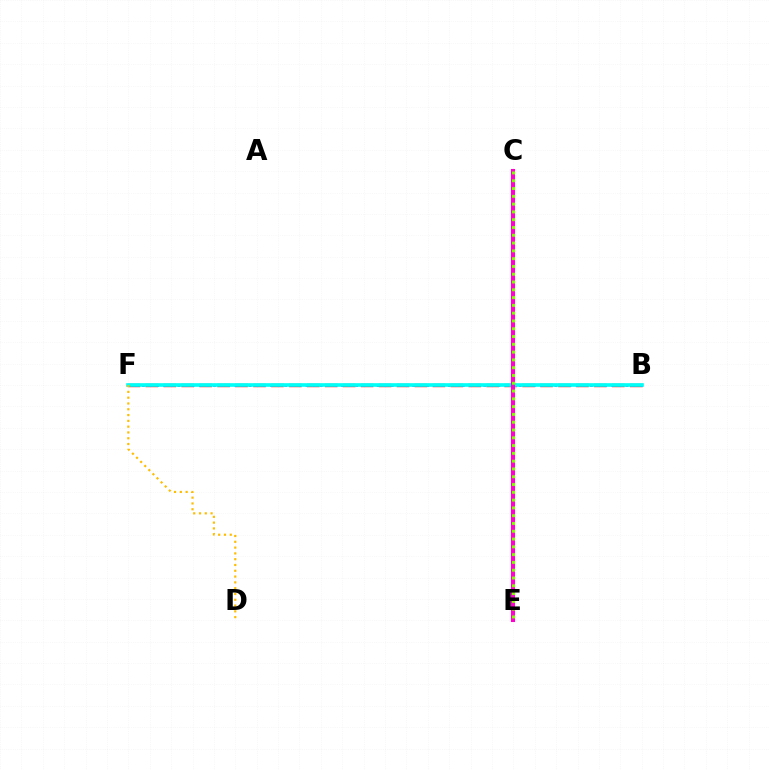{('B', 'F'): [{'color': '#ff0000', 'line_style': 'dashed', 'thickness': 2.44}, {'color': '#7200ff', 'line_style': 'dotted', 'thickness': 1.93}, {'color': '#00fff6', 'line_style': 'solid', 'thickness': 2.63}], ('C', 'E'): [{'color': '#00ff39', 'line_style': 'dashed', 'thickness': 2.25}, {'color': '#004bff', 'line_style': 'solid', 'thickness': 2.63}, {'color': '#ff00cf', 'line_style': 'solid', 'thickness': 2.93}, {'color': '#84ff00', 'line_style': 'dotted', 'thickness': 2.12}], ('D', 'F'): [{'color': '#ffbd00', 'line_style': 'dotted', 'thickness': 1.57}]}